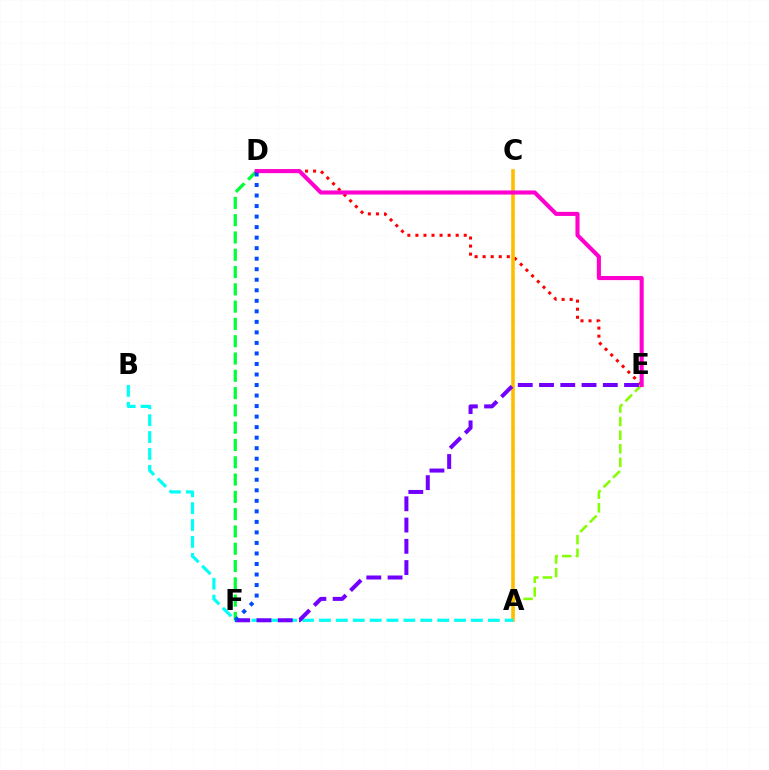{('D', 'E'): [{'color': '#ff0000', 'line_style': 'dotted', 'thickness': 2.19}, {'color': '#ff00cf', 'line_style': 'solid', 'thickness': 2.95}], ('A', 'E'): [{'color': '#84ff00', 'line_style': 'dashed', 'thickness': 1.84}], ('A', 'C'): [{'color': '#ffbd00', 'line_style': 'solid', 'thickness': 2.61}], ('A', 'B'): [{'color': '#00fff6', 'line_style': 'dashed', 'thickness': 2.29}], ('D', 'F'): [{'color': '#00ff39', 'line_style': 'dashed', 'thickness': 2.35}, {'color': '#004bff', 'line_style': 'dotted', 'thickness': 2.86}], ('E', 'F'): [{'color': '#7200ff', 'line_style': 'dashed', 'thickness': 2.89}]}